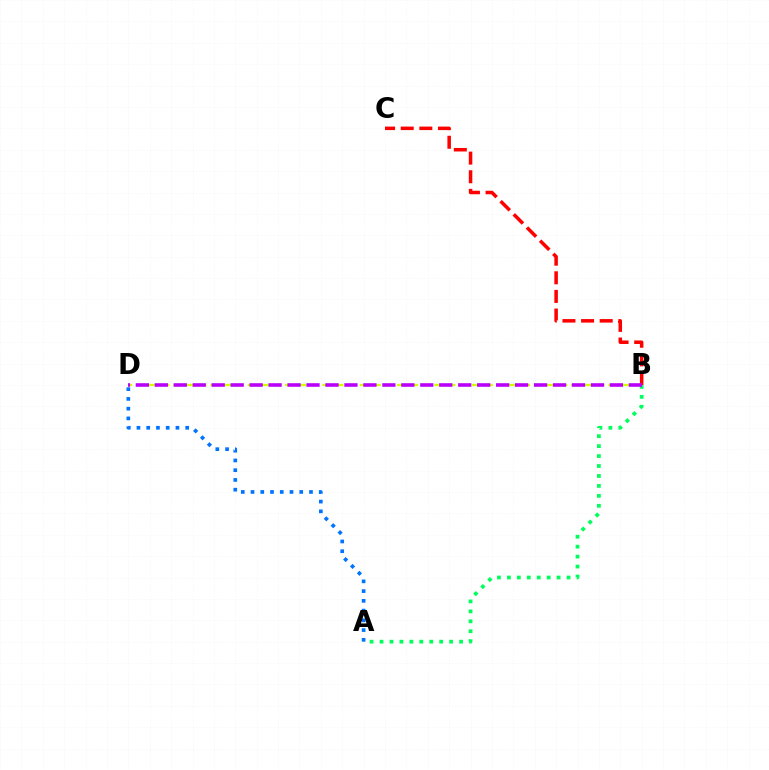{('A', 'D'): [{'color': '#0074ff', 'line_style': 'dotted', 'thickness': 2.65}], ('A', 'B'): [{'color': '#00ff5c', 'line_style': 'dotted', 'thickness': 2.7}], ('B', 'C'): [{'color': '#ff0000', 'line_style': 'dashed', 'thickness': 2.53}], ('B', 'D'): [{'color': '#d1ff00', 'line_style': 'dashed', 'thickness': 1.69}, {'color': '#b900ff', 'line_style': 'dashed', 'thickness': 2.58}]}